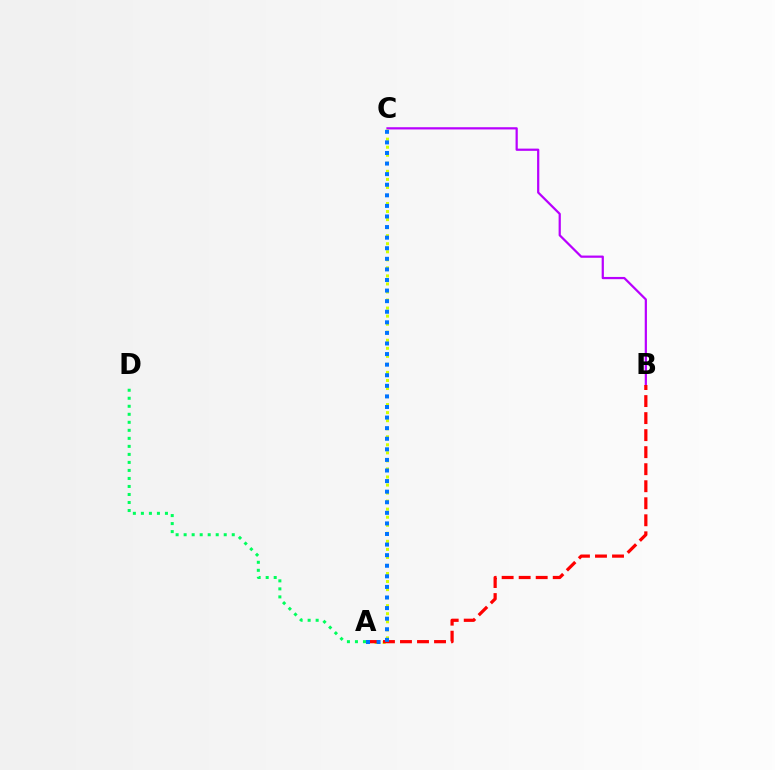{('A', 'D'): [{'color': '#00ff5c', 'line_style': 'dotted', 'thickness': 2.18}], ('B', 'C'): [{'color': '#b900ff', 'line_style': 'solid', 'thickness': 1.6}], ('A', 'C'): [{'color': '#d1ff00', 'line_style': 'dotted', 'thickness': 2.19}, {'color': '#0074ff', 'line_style': 'dotted', 'thickness': 2.88}], ('A', 'B'): [{'color': '#ff0000', 'line_style': 'dashed', 'thickness': 2.31}]}